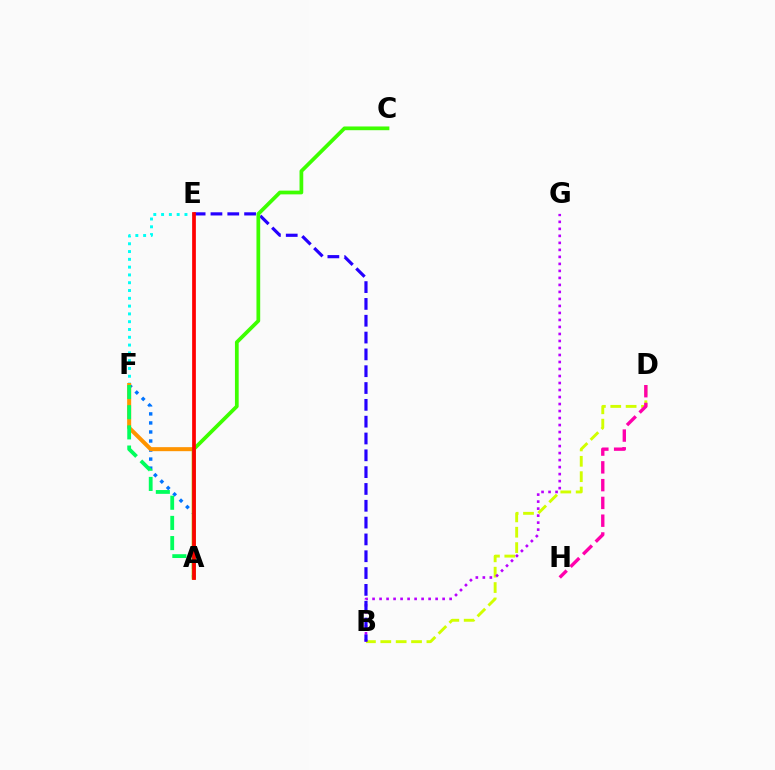{('B', 'D'): [{'color': '#d1ff00', 'line_style': 'dashed', 'thickness': 2.09}], ('E', 'F'): [{'color': '#00fff6', 'line_style': 'dotted', 'thickness': 2.12}], ('B', 'G'): [{'color': '#b900ff', 'line_style': 'dotted', 'thickness': 1.9}], ('A', 'F'): [{'color': '#0074ff', 'line_style': 'dotted', 'thickness': 2.46}, {'color': '#ff9400', 'line_style': 'solid', 'thickness': 2.89}, {'color': '#00ff5c', 'line_style': 'dashed', 'thickness': 2.74}], ('B', 'E'): [{'color': '#2500ff', 'line_style': 'dashed', 'thickness': 2.29}], ('A', 'C'): [{'color': '#3dff00', 'line_style': 'solid', 'thickness': 2.69}], ('D', 'H'): [{'color': '#ff00ac', 'line_style': 'dashed', 'thickness': 2.41}], ('A', 'E'): [{'color': '#ff0000', 'line_style': 'solid', 'thickness': 2.69}]}